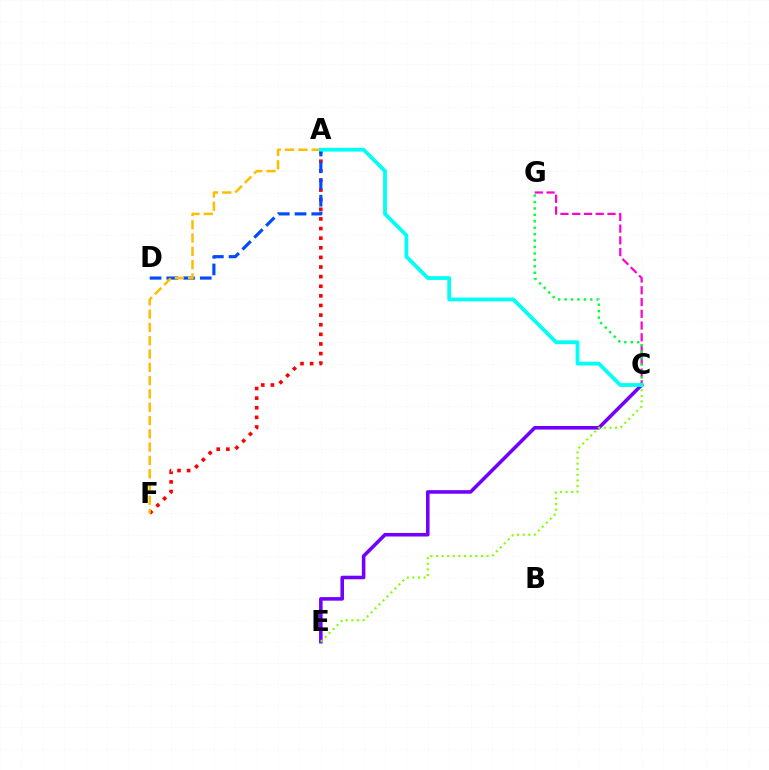{('C', 'G'): [{'color': '#ff00cf', 'line_style': 'dashed', 'thickness': 1.6}, {'color': '#00ff39', 'line_style': 'dotted', 'thickness': 1.75}], ('C', 'E'): [{'color': '#7200ff', 'line_style': 'solid', 'thickness': 2.56}, {'color': '#84ff00', 'line_style': 'dotted', 'thickness': 1.53}], ('A', 'F'): [{'color': '#ff0000', 'line_style': 'dotted', 'thickness': 2.61}, {'color': '#ffbd00', 'line_style': 'dashed', 'thickness': 1.81}], ('A', 'D'): [{'color': '#004bff', 'line_style': 'dashed', 'thickness': 2.27}], ('A', 'C'): [{'color': '#00fff6', 'line_style': 'solid', 'thickness': 2.72}]}